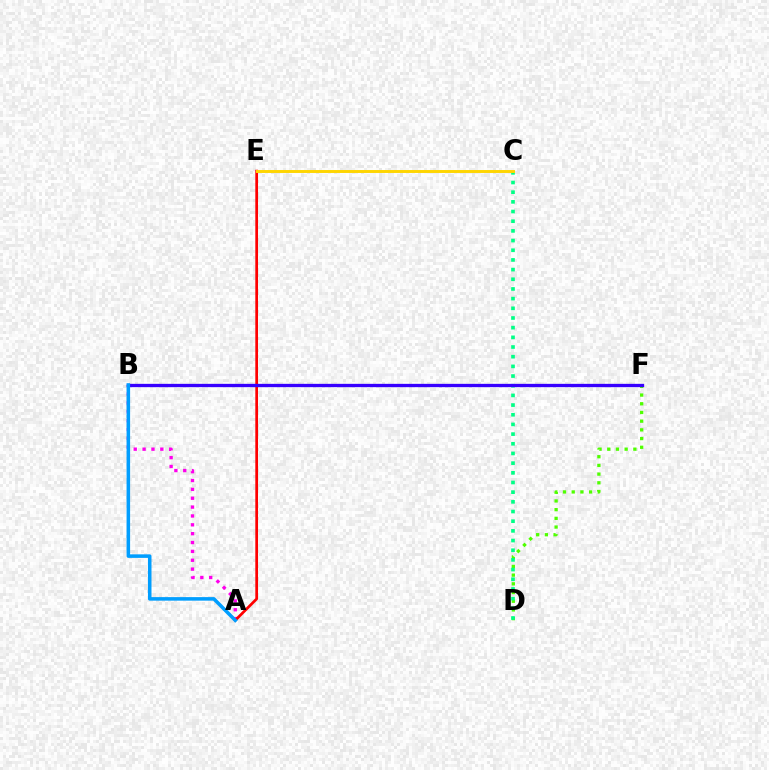{('D', 'F'): [{'color': '#4fff00', 'line_style': 'dotted', 'thickness': 2.36}], ('A', 'B'): [{'color': '#ff00ed', 'line_style': 'dotted', 'thickness': 2.41}, {'color': '#009eff', 'line_style': 'solid', 'thickness': 2.55}], ('A', 'E'): [{'color': '#ff0000', 'line_style': 'solid', 'thickness': 1.96}], ('C', 'D'): [{'color': '#00ff86', 'line_style': 'dotted', 'thickness': 2.63}], ('B', 'F'): [{'color': '#3700ff', 'line_style': 'solid', 'thickness': 2.39}], ('C', 'E'): [{'color': '#ffd500', 'line_style': 'solid', 'thickness': 2.11}]}